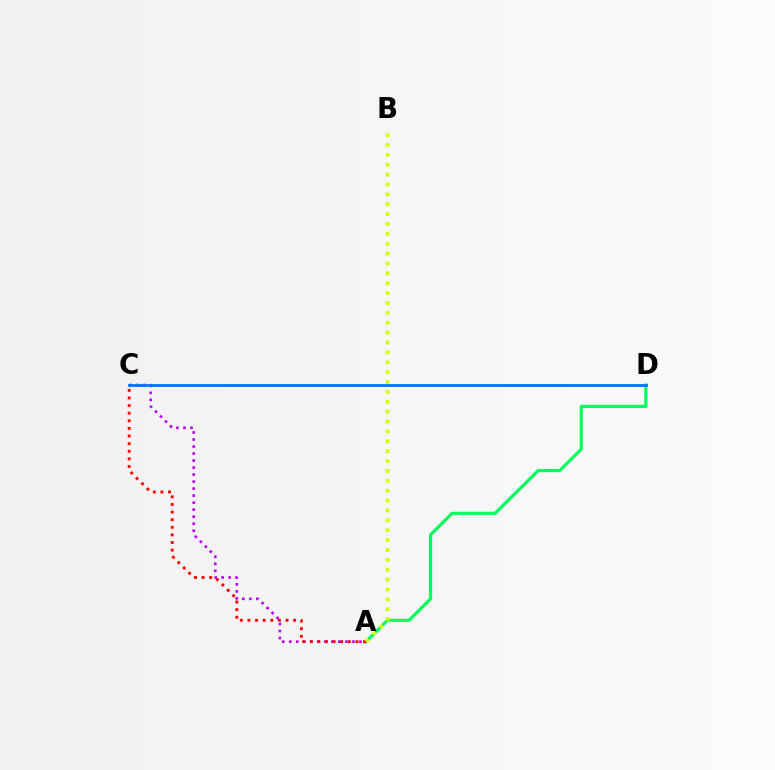{('A', 'C'): [{'color': '#b900ff', 'line_style': 'dotted', 'thickness': 1.91}, {'color': '#ff0000', 'line_style': 'dotted', 'thickness': 2.07}], ('A', 'D'): [{'color': '#00ff5c', 'line_style': 'solid', 'thickness': 2.28}], ('C', 'D'): [{'color': '#0074ff', 'line_style': 'solid', 'thickness': 2.01}], ('A', 'B'): [{'color': '#d1ff00', 'line_style': 'dotted', 'thickness': 2.68}]}